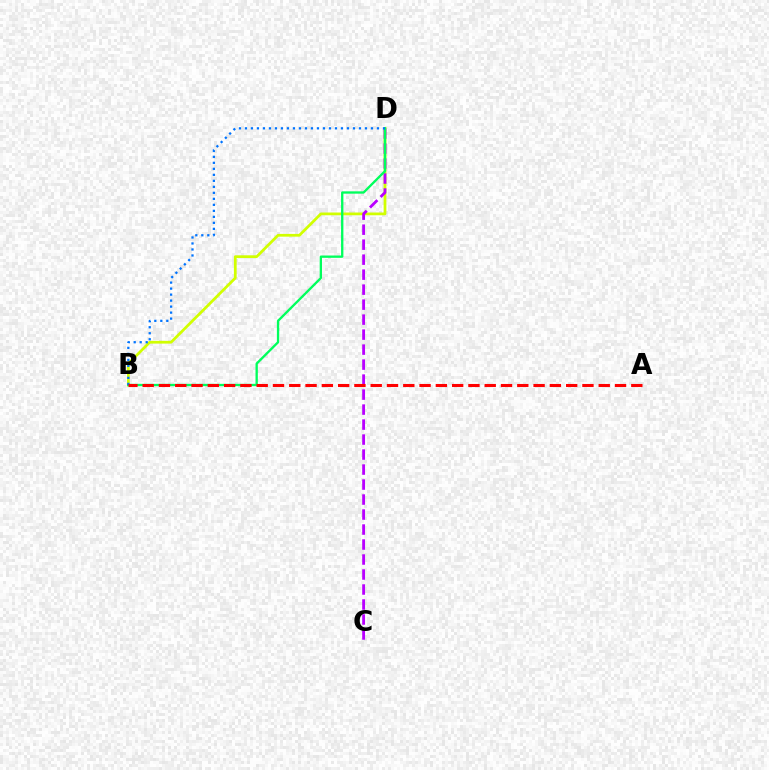{('B', 'D'): [{'color': '#d1ff00', 'line_style': 'solid', 'thickness': 1.98}, {'color': '#00ff5c', 'line_style': 'solid', 'thickness': 1.68}, {'color': '#0074ff', 'line_style': 'dotted', 'thickness': 1.63}], ('C', 'D'): [{'color': '#b900ff', 'line_style': 'dashed', 'thickness': 2.04}], ('A', 'B'): [{'color': '#ff0000', 'line_style': 'dashed', 'thickness': 2.21}]}